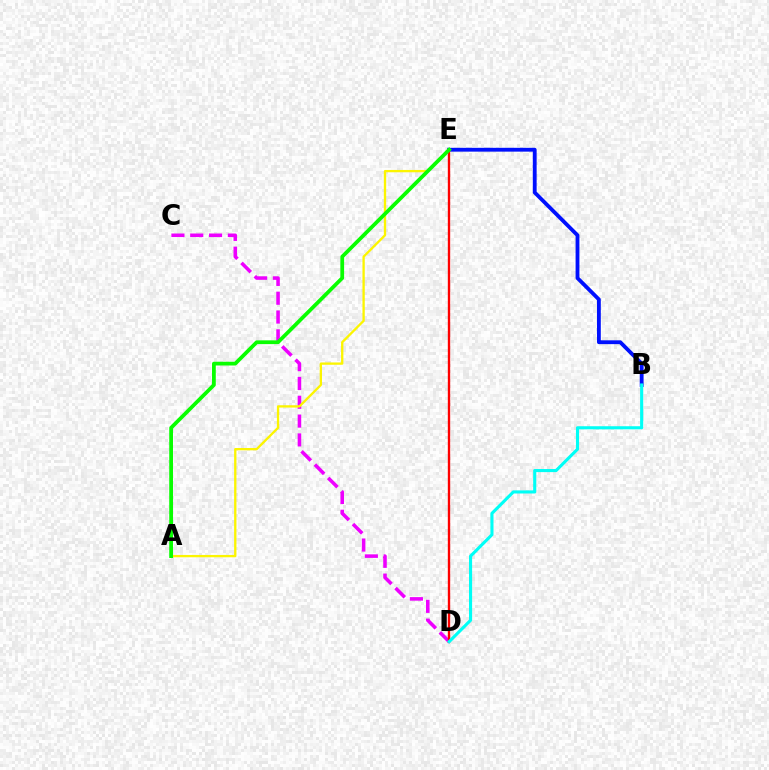{('C', 'D'): [{'color': '#ee00ff', 'line_style': 'dashed', 'thickness': 2.56}], ('B', 'E'): [{'color': '#0010ff', 'line_style': 'solid', 'thickness': 2.75}], ('D', 'E'): [{'color': '#ff0000', 'line_style': 'solid', 'thickness': 1.71}], ('A', 'E'): [{'color': '#fcf500', 'line_style': 'solid', 'thickness': 1.67}, {'color': '#08ff00', 'line_style': 'solid', 'thickness': 2.71}], ('B', 'D'): [{'color': '#00fff6', 'line_style': 'solid', 'thickness': 2.23}]}